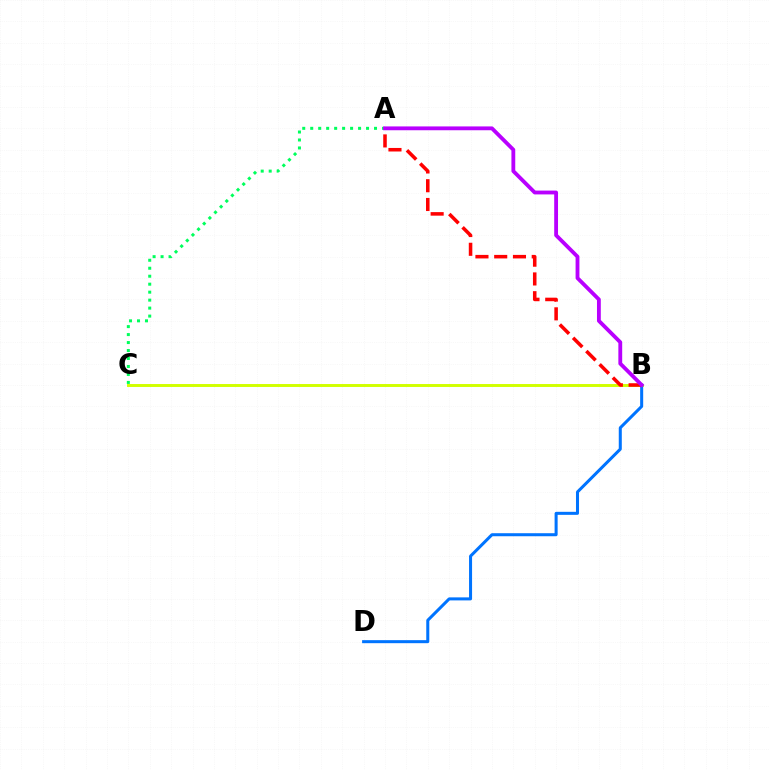{('B', 'C'): [{'color': '#d1ff00', 'line_style': 'solid', 'thickness': 2.11}], ('A', 'C'): [{'color': '#00ff5c', 'line_style': 'dotted', 'thickness': 2.17}], ('B', 'D'): [{'color': '#0074ff', 'line_style': 'solid', 'thickness': 2.18}], ('A', 'B'): [{'color': '#ff0000', 'line_style': 'dashed', 'thickness': 2.55}, {'color': '#b900ff', 'line_style': 'solid', 'thickness': 2.75}]}